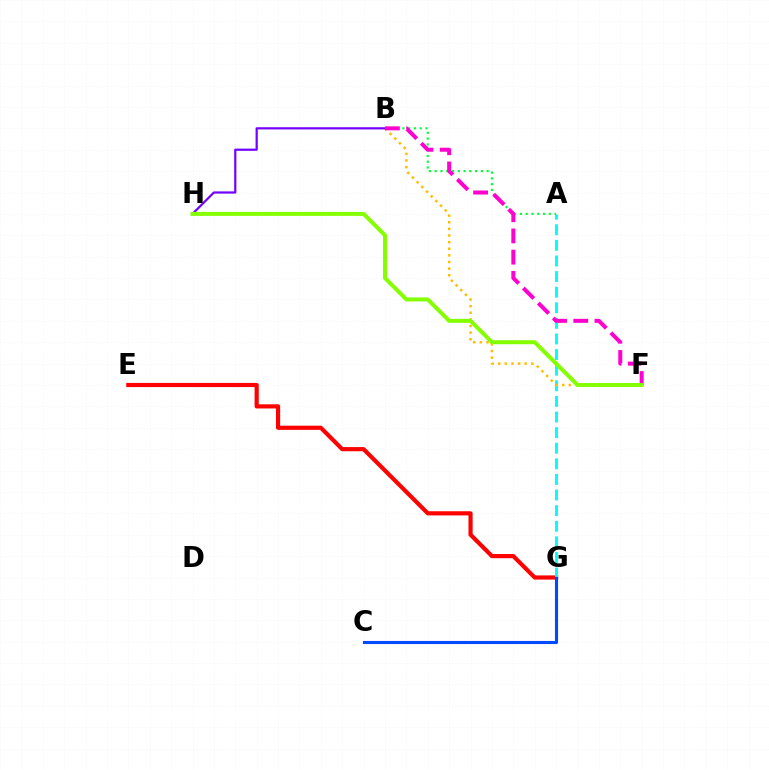{('E', 'G'): [{'color': '#ff0000', 'line_style': 'solid', 'thickness': 2.99}], ('A', 'G'): [{'color': '#00fff6', 'line_style': 'dashed', 'thickness': 2.12}], ('A', 'B'): [{'color': '#00ff39', 'line_style': 'dotted', 'thickness': 1.57}], ('B', 'F'): [{'color': '#ffbd00', 'line_style': 'dotted', 'thickness': 1.8}, {'color': '#ff00cf', 'line_style': 'dashed', 'thickness': 2.88}], ('B', 'H'): [{'color': '#7200ff', 'line_style': 'solid', 'thickness': 1.59}], ('C', 'G'): [{'color': '#004bff', 'line_style': 'solid', 'thickness': 2.23}], ('F', 'H'): [{'color': '#84ff00', 'line_style': 'solid', 'thickness': 2.87}]}